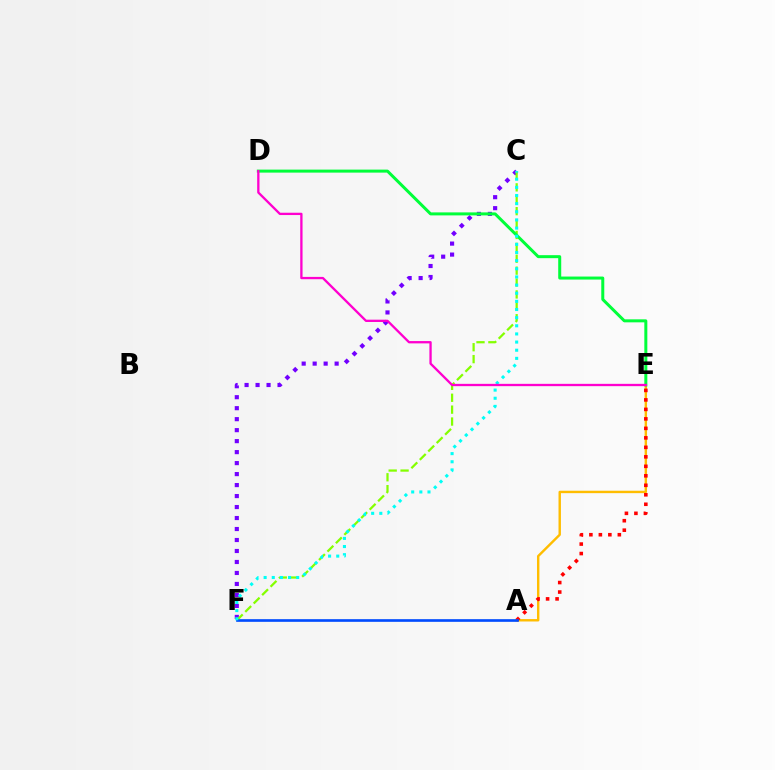{('C', 'F'): [{'color': '#7200ff', 'line_style': 'dotted', 'thickness': 2.98}, {'color': '#84ff00', 'line_style': 'dashed', 'thickness': 1.62}, {'color': '#00fff6', 'line_style': 'dotted', 'thickness': 2.21}], ('A', 'E'): [{'color': '#ffbd00', 'line_style': 'solid', 'thickness': 1.74}, {'color': '#ff0000', 'line_style': 'dotted', 'thickness': 2.58}], ('D', 'E'): [{'color': '#00ff39', 'line_style': 'solid', 'thickness': 2.16}, {'color': '#ff00cf', 'line_style': 'solid', 'thickness': 1.66}], ('A', 'F'): [{'color': '#004bff', 'line_style': 'solid', 'thickness': 1.91}]}